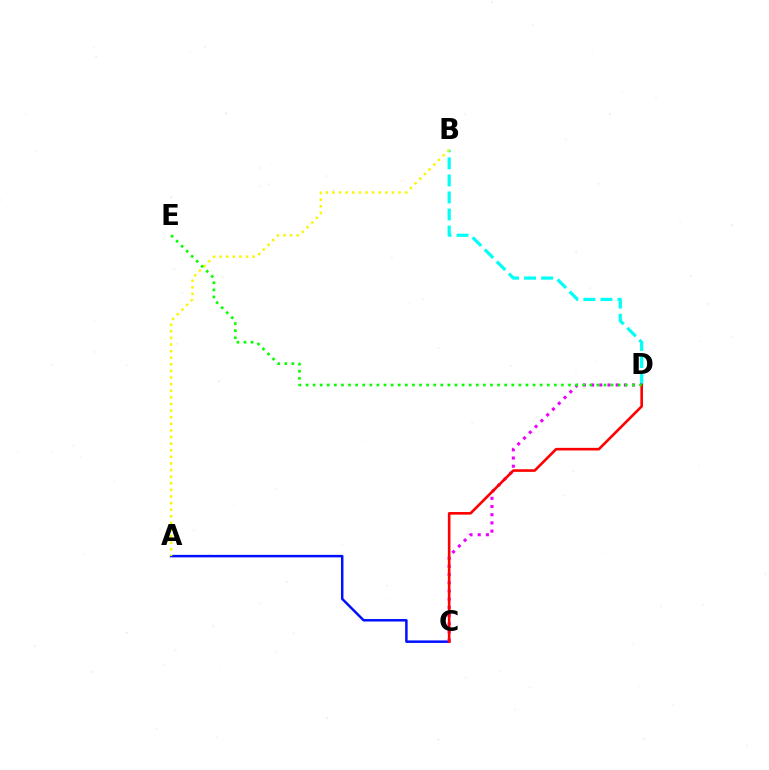{('A', 'C'): [{'color': '#0010ff', 'line_style': 'solid', 'thickness': 1.79}], ('B', 'D'): [{'color': '#00fff6', 'line_style': 'dashed', 'thickness': 2.32}], ('C', 'D'): [{'color': '#ee00ff', 'line_style': 'dotted', 'thickness': 2.23}, {'color': '#ff0000', 'line_style': 'solid', 'thickness': 1.88}], ('A', 'B'): [{'color': '#fcf500', 'line_style': 'dotted', 'thickness': 1.8}], ('D', 'E'): [{'color': '#08ff00', 'line_style': 'dotted', 'thickness': 1.93}]}